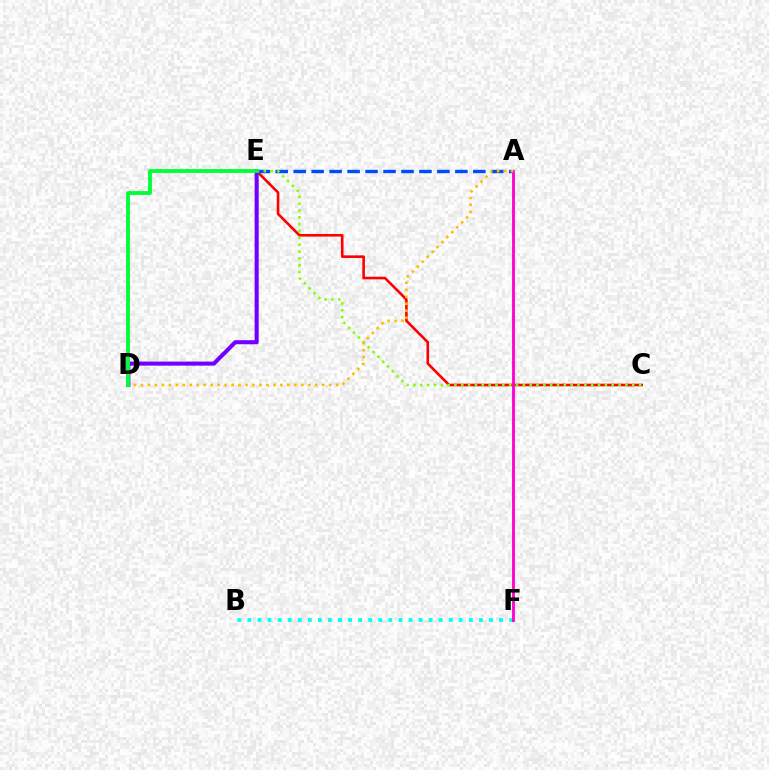{('C', 'E'): [{'color': '#ff0000', 'line_style': 'solid', 'thickness': 1.88}, {'color': '#84ff00', 'line_style': 'dotted', 'thickness': 1.86}], ('B', 'F'): [{'color': '#00fff6', 'line_style': 'dotted', 'thickness': 2.73}], ('A', 'E'): [{'color': '#004bff', 'line_style': 'dashed', 'thickness': 2.44}], ('A', 'F'): [{'color': '#ff00cf', 'line_style': 'solid', 'thickness': 2.04}], ('A', 'D'): [{'color': '#ffbd00', 'line_style': 'dotted', 'thickness': 1.89}], ('D', 'E'): [{'color': '#7200ff', 'line_style': 'solid', 'thickness': 2.92}, {'color': '#00ff39', 'line_style': 'solid', 'thickness': 2.76}]}